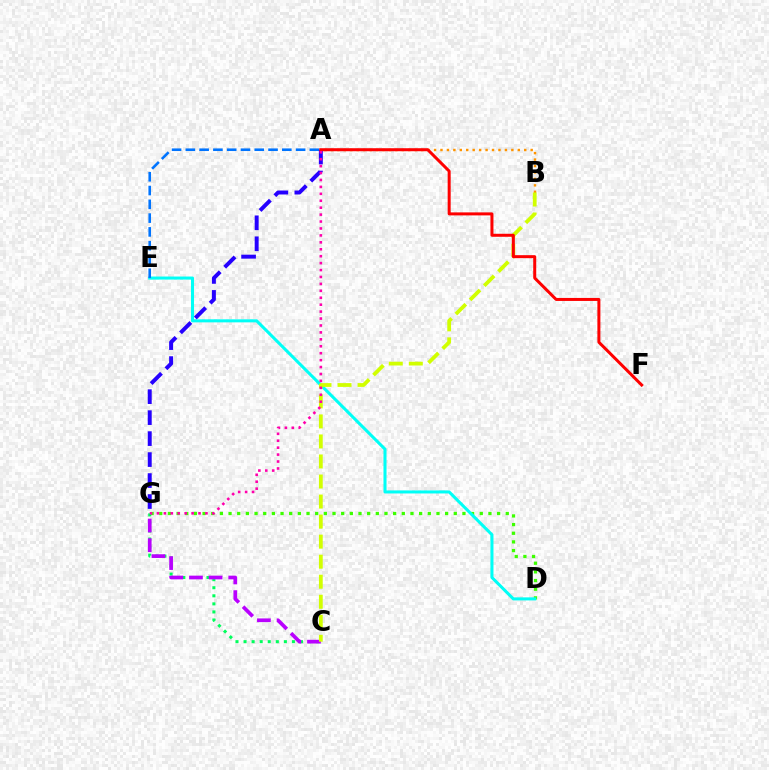{('A', 'B'): [{'color': '#ff9400', 'line_style': 'dotted', 'thickness': 1.75}], ('D', 'G'): [{'color': '#3dff00', 'line_style': 'dotted', 'thickness': 2.35}], ('C', 'G'): [{'color': '#00ff5c', 'line_style': 'dotted', 'thickness': 2.19}, {'color': '#b900ff', 'line_style': 'dashed', 'thickness': 2.67}], ('D', 'E'): [{'color': '#00fff6', 'line_style': 'solid', 'thickness': 2.19}], ('A', 'E'): [{'color': '#0074ff', 'line_style': 'dashed', 'thickness': 1.87}], ('B', 'C'): [{'color': '#d1ff00', 'line_style': 'dashed', 'thickness': 2.72}], ('A', 'G'): [{'color': '#2500ff', 'line_style': 'dashed', 'thickness': 2.85}, {'color': '#ff00ac', 'line_style': 'dotted', 'thickness': 1.88}], ('A', 'F'): [{'color': '#ff0000', 'line_style': 'solid', 'thickness': 2.16}]}